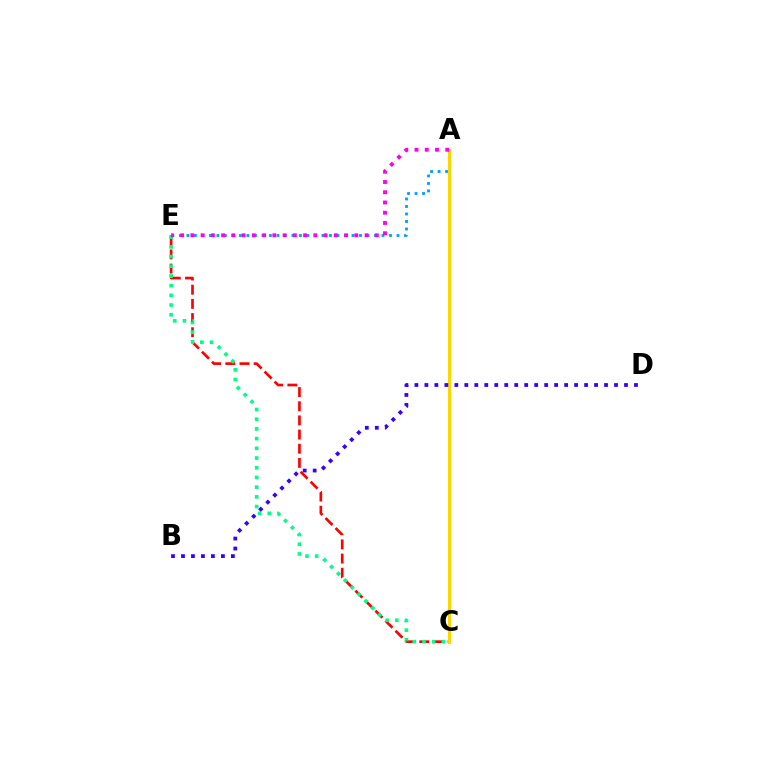{('C', 'E'): [{'color': '#ff0000', 'line_style': 'dashed', 'thickness': 1.93}, {'color': '#00ff86', 'line_style': 'dotted', 'thickness': 2.64}], ('A', 'E'): [{'color': '#009eff', 'line_style': 'dotted', 'thickness': 2.04}, {'color': '#ff00ed', 'line_style': 'dotted', 'thickness': 2.78}], ('A', 'C'): [{'color': '#4fff00', 'line_style': 'solid', 'thickness': 1.97}, {'color': '#ffd500', 'line_style': 'solid', 'thickness': 2.22}], ('B', 'D'): [{'color': '#3700ff', 'line_style': 'dotted', 'thickness': 2.71}]}